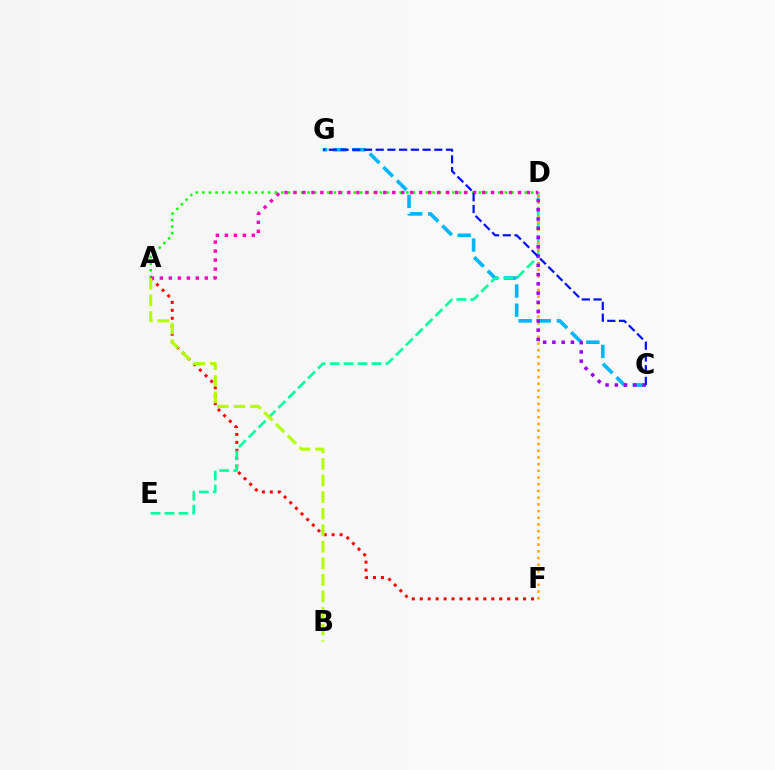{('A', 'F'): [{'color': '#ff0000', 'line_style': 'dotted', 'thickness': 2.16}], ('C', 'G'): [{'color': '#00b5ff', 'line_style': 'dashed', 'thickness': 2.6}, {'color': '#0010ff', 'line_style': 'dashed', 'thickness': 1.59}], ('D', 'E'): [{'color': '#00ff9d', 'line_style': 'dashed', 'thickness': 1.89}], ('D', 'F'): [{'color': '#ffa500', 'line_style': 'dotted', 'thickness': 1.82}], ('A', 'D'): [{'color': '#08ff00', 'line_style': 'dotted', 'thickness': 1.79}, {'color': '#ff00bd', 'line_style': 'dotted', 'thickness': 2.44}], ('C', 'D'): [{'color': '#9b00ff', 'line_style': 'dotted', 'thickness': 2.52}], ('A', 'B'): [{'color': '#b3ff00', 'line_style': 'dashed', 'thickness': 2.25}]}